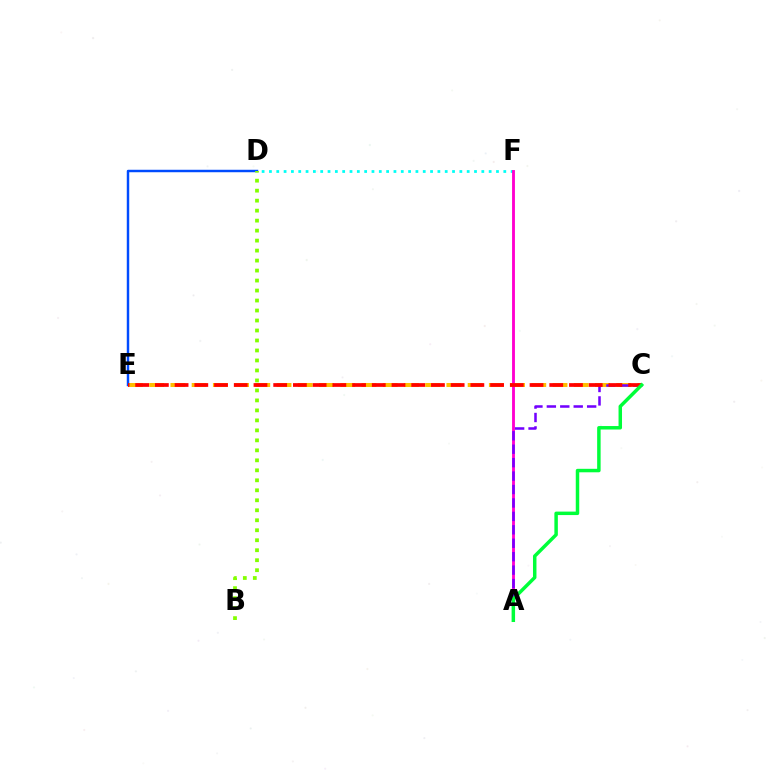{('C', 'E'): [{'color': '#ffbd00', 'line_style': 'dashed', 'thickness': 2.88}, {'color': '#ff0000', 'line_style': 'dashed', 'thickness': 2.68}], ('D', 'E'): [{'color': '#004bff', 'line_style': 'solid', 'thickness': 1.77}], ('D', 'F'): [{'color': '#00fff6', 'line_style': 'dotted', 'thickness': 1.99}], ('A', 'F'): [{'color': '#ff00cf', 'line_style': 'solid', 'thickness': 2.06}], ('B', 'D'): [{'color': '#84ff00', 'line_style': 'dotted', 'thickness': 2.71}], ('A', 'C'): [{'color': '#7200ff', 'line_style': 'dashed', 'thickness': 1.82}, {'color': '#00ff39', 'line_style': 'solid', 'thickness': 2.5}]}